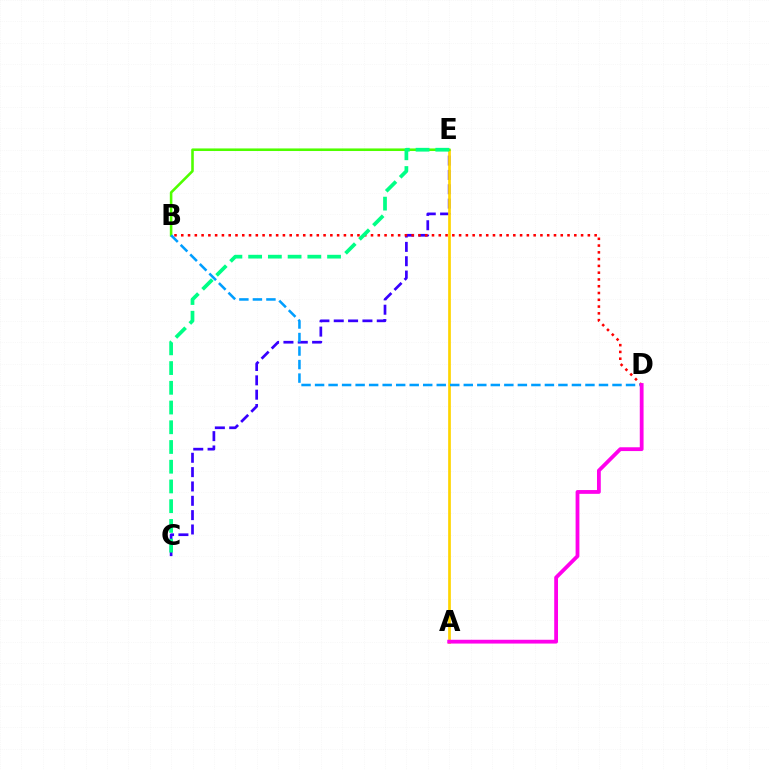{('C', 'E'): [{'color': '#3700ff', 'line_style': 'dashed', 'thickness': 1.95}, {'color': '#00ff86', 'line_style': 'dashed', 'thickness': 2.68}], ('B', 'D'): [{'color': '#ff0000', 'line_style': 'dotted', 'thickness': 1.84}, {'color': '#009eff', 'line_style': 'dashed', 'thickness': 1.84}], ('A', 'E'): [{'color': '#ffd500', 'line_style': 'solid', 'thickness': 1.95}], ('B', 'E'): [{'color': '#4fff00', 'line_style': 'solid', 'thickness': 1.86}], ('A', 'D'): [{'color': '#ff00ed', 'line_style': 'solid', 'thickness': 2.73}]}